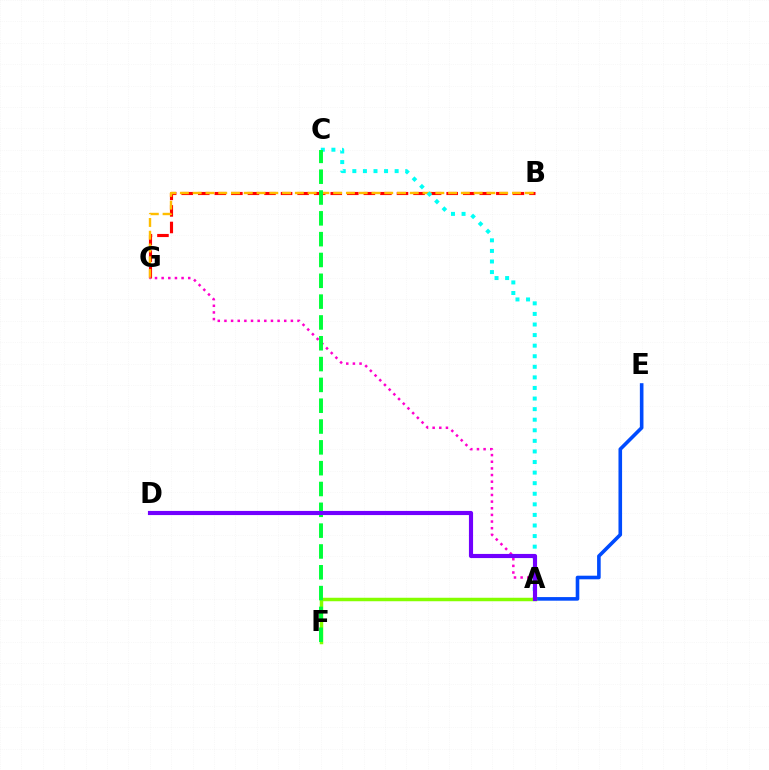{('B', 'G'): [{'color': '#ff0000', 'line_style': 'dashed', 'thickness': 2.25}, {'color': '#ffbd00', 'line_style': 'dashed', 'thickness': 1.73}], ('A', 'E'): [{'color': '#004bff', 'line_style': 'solid', 'thickness': 2.6}], ('A', 'C'): [{'color': '#00fff6', 'line_style': 'dotted', 'thickness': 2.87}], ('A', 'G'): [{'color': '#ff00cf', 'line_style': 'dotted', 'thickness': 1.81}], ('A', 'F'): [{'color': '#84ff00', 'line_style': 'solid', 'thickness': 2.51}], ('C', 'F'): [{'color': '#00ff39', 'line_style': 'dashed', 'thickness': 2.83}], ('A', 'D'): [{'color': '#7200ff', 'line_style': 'solid', 'thickness': 2.98}]}